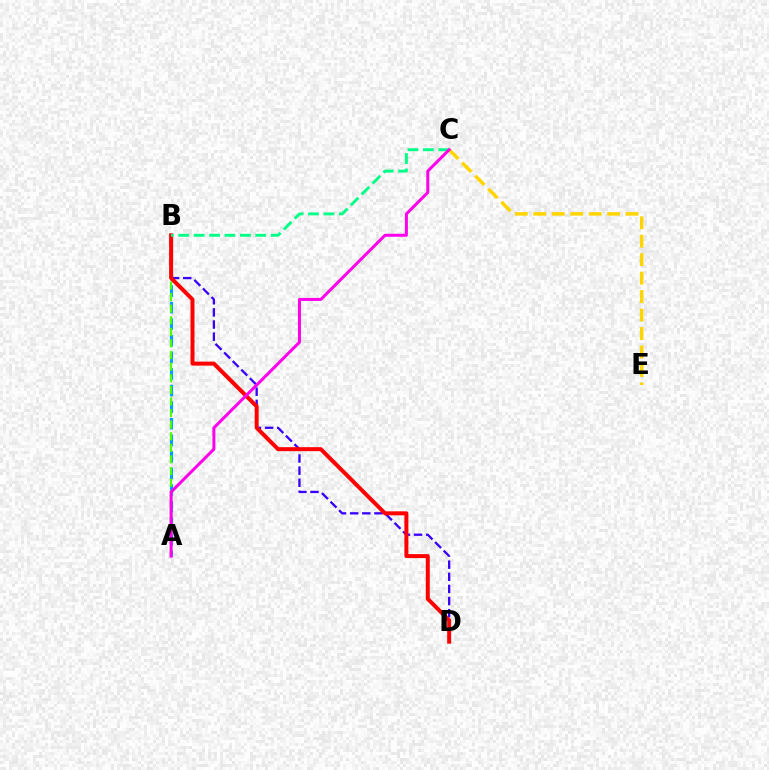{('B', 'D'): [{'color': '#3700ff', 'line_style': 'dashed', 'thickness': 1.65}, {'color': '#ff0000', 'line_style': 'solid', 'thickness': 2.87}], ('C', 'E'): [{'color': '#ffd500', 'line_style': 'dashed', 'thickness': 2.51}], ('A', 'B'): [{'color': '#009eff', 'line_style': 'dashed', 'thickness': 2.25}, {'color': '#4fff00', 'line_style': 'dashed', 'thickness': 1.58}], ('B', 'C'): [{'color': '#00ff86', 'line_style': 'dashed', 'thickness': 2.09}], ('A', 'C'): [{'color': '#ff00ed', 'line_style': 'solid', 'thickness': 2.16}]}